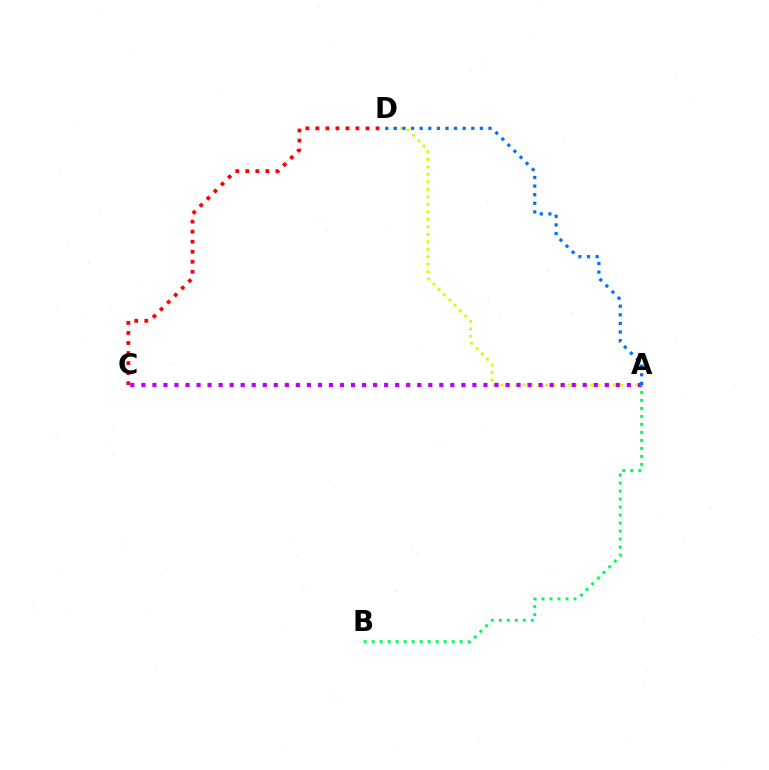{('C', 'D'): [{'color': '#ff0000', 'line_style': 'dotted', 'thickness': 2.73}], ('A', 'D'): [{'color': '#d1ff00', 'line_style': 'dotted', 'thickness': 2.03}, {'color': '#0074ff', 'line_style': 'dotted', 'thickness': 2.34}], ('A', 'C'): [{'color': '#b900ff', 'line_style': 'dotted', 'thickness': 3.0}], ('A', 'B'): [{'color': '#00ff5c', 'line_style': 'dotted', 'thickness': 2.17}]}